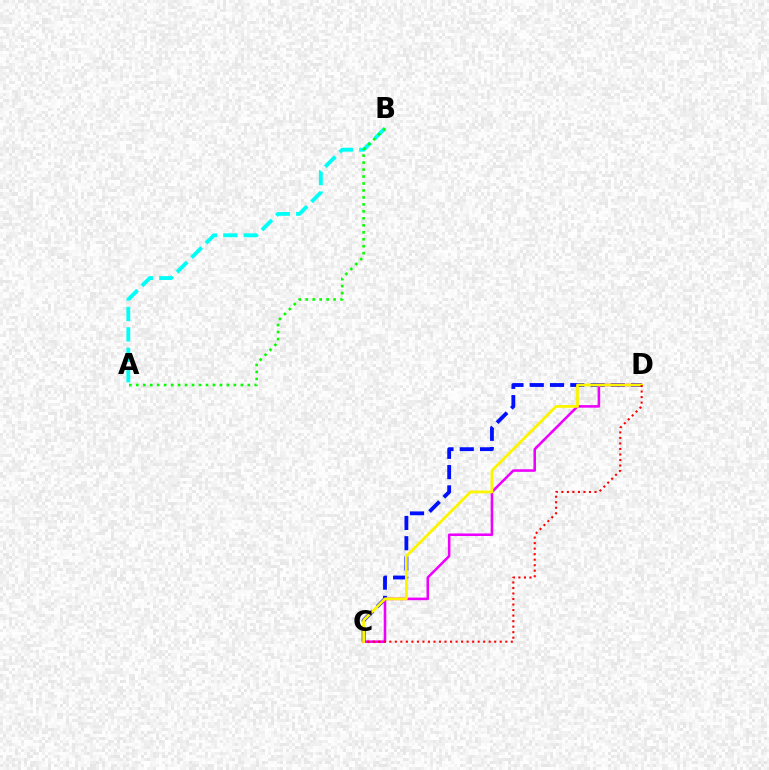{('C', 'D'): [{'color': '#0010ff', 'line_style': 'dashed', 'thickness': 2.75}, {'color': '#ee00ff', 'line_style': 'solid', 'thickness': 1.85}, {'color': '#fcf500', 'line_style': 'solid', 'thickness': 2.02}, {'color': '#ff0000', 'line_style': 'dotted', 'thickness': 1.5}], ('A', 'B'): [{'color': '#00fff6', 'line_style': 'dashed', 'thickness': 2.78}, {'color': '#08ff00', 'line_style': 'dotted', 'thickness': 1.89}]}